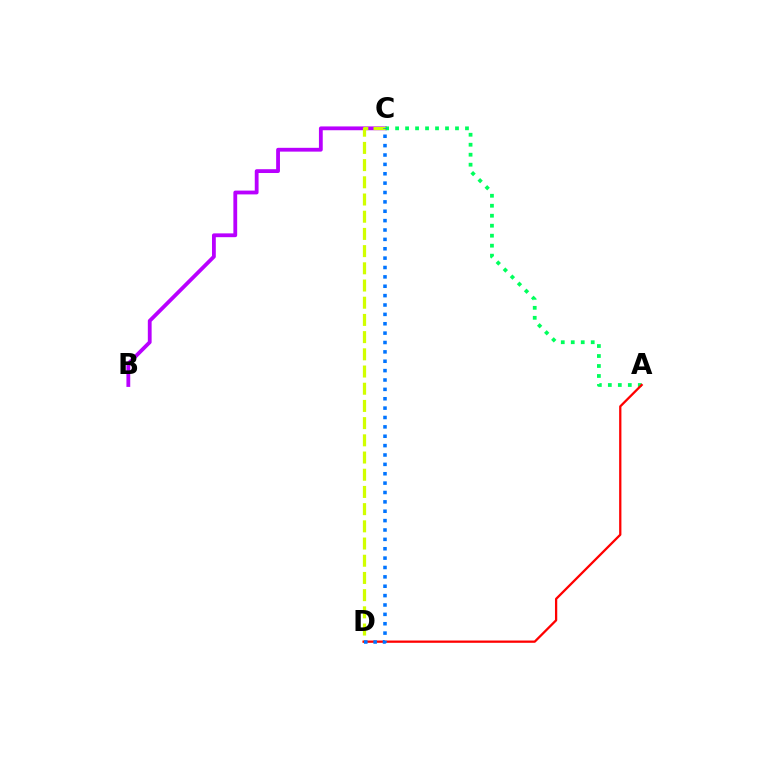{('B', 'C'): [{'color': '#b900ff', 'line_style': 'solid', 'thickness': 2.74}], ('A', 'C'): [{'color': '#00ff5c', 'line_style': 'dotted', 'thickness': 2.71}], ('C', 'D'): [{'color': '#d1ff00', 'line_style': 'dashed', 'thickness': 2.34}, {'color': '#0074ff', 'line_style': 'dotted', 'thickness': 2.55}], ('A', 'D'): [{'color': '#ff0000', 'line_style': 'solid', 'thickness': 1.64}]}